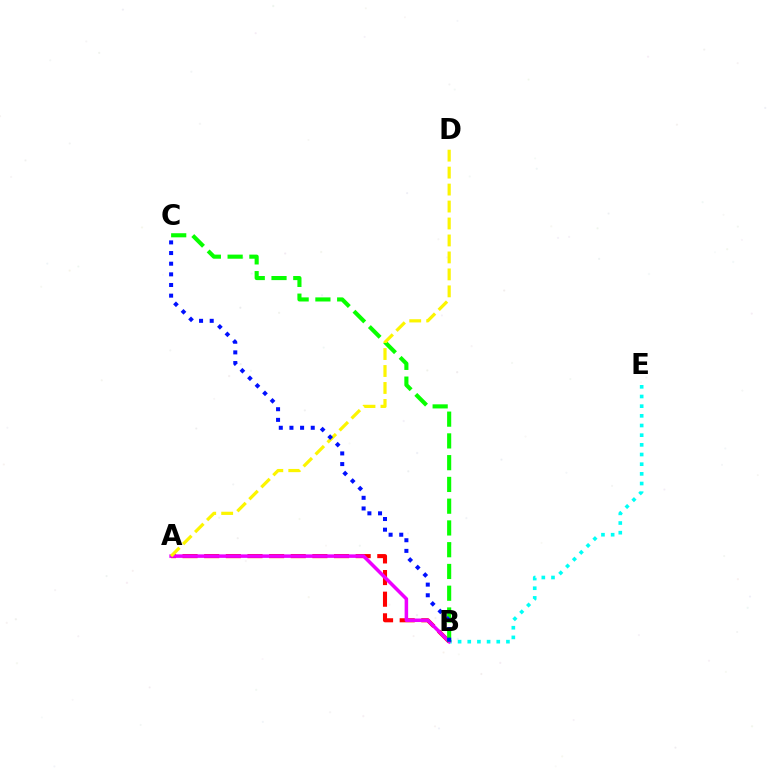{('A', 'B'): [{'color': '#ff0000', 'line_style': 'dashed', 'thickness': 2.94}, {'color': '#ee00ff', 'line_style': 'solid', 'thickness': 2.54}], ('B', 'E'): [{'color': '#00fff6', 'line_style': 'dotted', 'thickness': 2.63}], ('B', 'C'): [{'color': '#08ff00', 'line_style': 'dashed', 'thickness': 2.96}, {'color': '#0010ff', 'line_style': 'dotted', 'thickness': 2.89}], ('A', 'D'): [{'color': '#fcf500', 'line_style': 'dashed', 'thickness': 2.3}]}